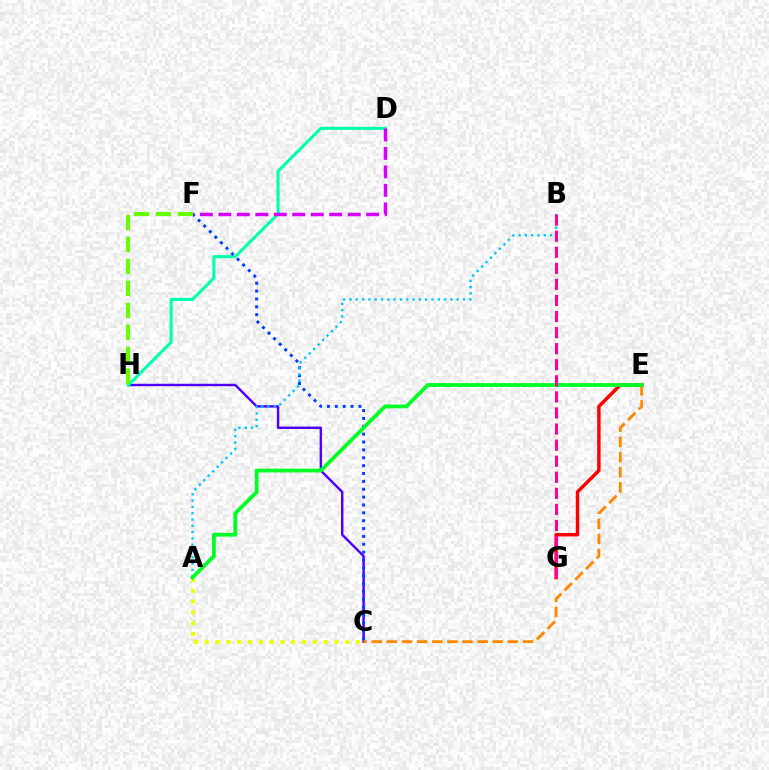{('C', 'H'): [{'color': '#4f00ff', 'line_style': 'solid', 'thickness': 1.75}], ('D', 'H'): [{'color': '#00ffaf', 'line_style': 'solid', 'thickness': 2.21}], ('C', 'E'): [{'color': '#ff8800', 'line_style': 'dashed', 'thickness': 2.05}], ('A', 'C'): [{'color': '#eeff00', 'line_style': 'dotted', 'thickness': 2.94}], ('E', 'G'): [{'color': '#ff0000', 'line_style': 'solid', 'thickness': 2.47}], ('C', 'F'): [{'color': '#003fff', 'line_style': 'dotted', 'thickness': 2.14}], ('A', 'B'): [{'color': '#00c7ff', 'line_style': 'dotted', 'thickness': 1.71}], ('A', 'E'): [{'color': '#00ff27', 'line_style': 'solid', 'thickness': 2.74}], ('D', 'F'): [{'color': '#d600ff', 'line_style': 'dashed', 'thickness': 2.51}], ('B', 'G'): [{'color': '#ff00a0', 'line_style': 'dashed', 'thickness': 2.18}], ('F', 'H'): [{'color': '#66ff00', 'line_style': 'dashed', 'thickness': 2.98}]}